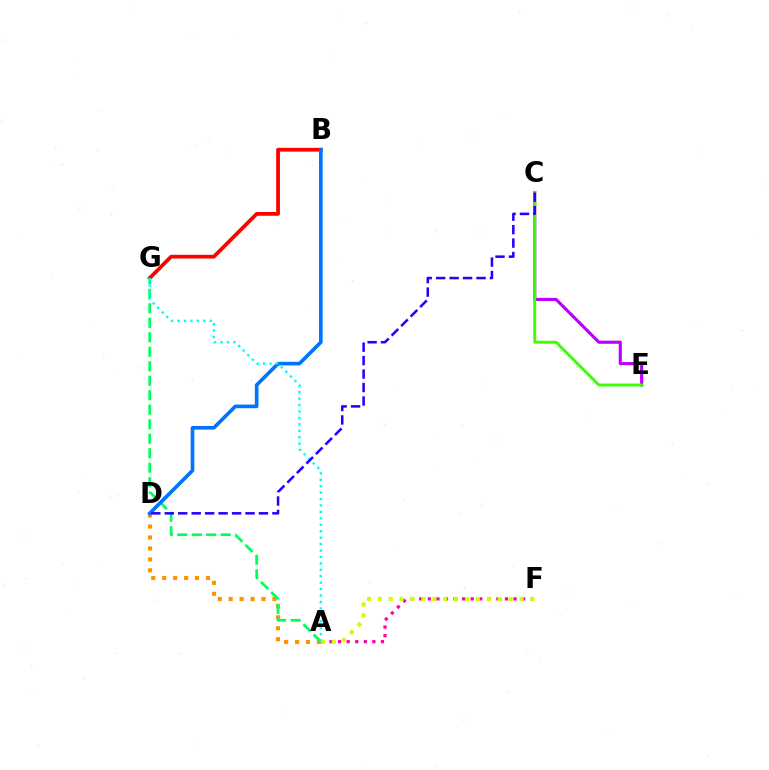{('A', 'D'): [{'color': '#ff9400', 'line_style': 'dotted', 'thickness': 2.97}], ('C', 'E'): [{'color': '#b900ff', 'line_style': 'solid', 'thickness': 2.26}, {'color': '#3dff00', 'line_style': 'solid', 'thickness': 2.11}], ('A', 'F'): [{'color': '#ff00ac', 'line_style': 'dotted', 'thickness': 2.33}, {'color': '#d1ff00', 'line_style': 'dotted', 'thickness': 2.96}], ('B', 'G'): [{'color': '#ff0000', 'line_style': 'solid', 'thickness': 2.71}], ('A', 'G'): [{'color': '#00ff5c', 'line_style': 'dashed', 'thickness': 1.97}, {'color': '#00fff6', 'line_style': 'dotted', 'thickness': 1.75}], ('B', 'D'): [{'color': '#0074ff', 'line_style': 'solid', 'thickness': 2.62}], ('C', 'D'): [{'color': '#2500ff', 'line_style': 'dashed', 'thickness': 1.83}]}